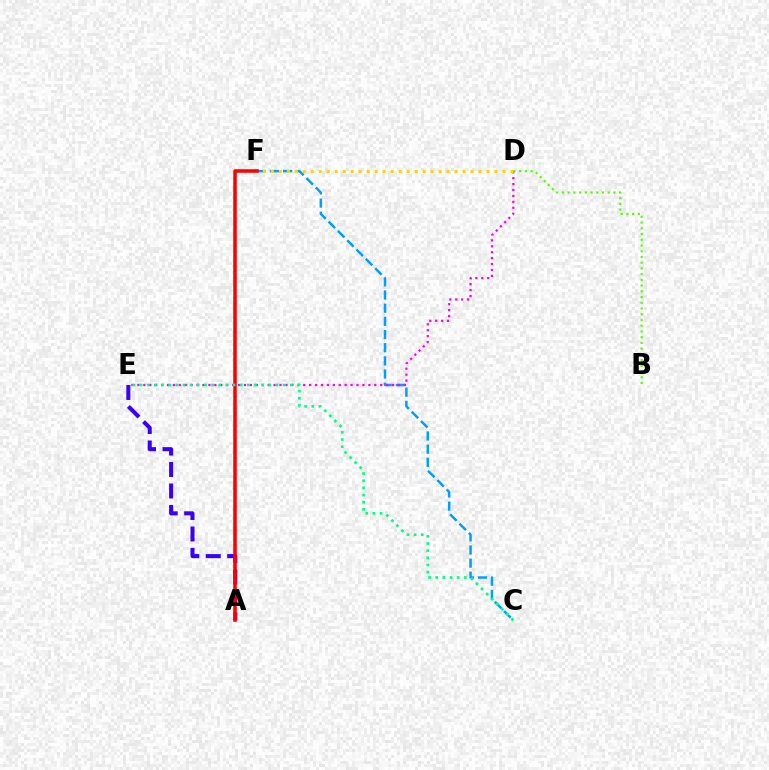{('C', 'F'): [{'color': '#009eff', 'line_style': 'dashed', 'thickness': 1.79}], ('A', 'E'): [{'color': '#3700ff', 'line_style': 'dashed', 'thickness': 2.91}], ('D', 'E'): [{'color': '#ff00ed', 'line_style': 'dotted', 'thickness': 1.61}], ('D', 'F'): [{'color': '#ffd500', 'line_style': 'dotted', 'thickness': 2.17}], ('A', 'F'): [{'color': '#ff0000', 'line_style': 'solid', 'thickness': 2.54}], ('B', 'D'): [{'color': '#4fff00', 'line_style': 'dotted', 'thickness': 1.56}], ('C', 'E'): [{'color': '#00ff86', 'line_style': 'dotted', 'thickness': 1.94}]}